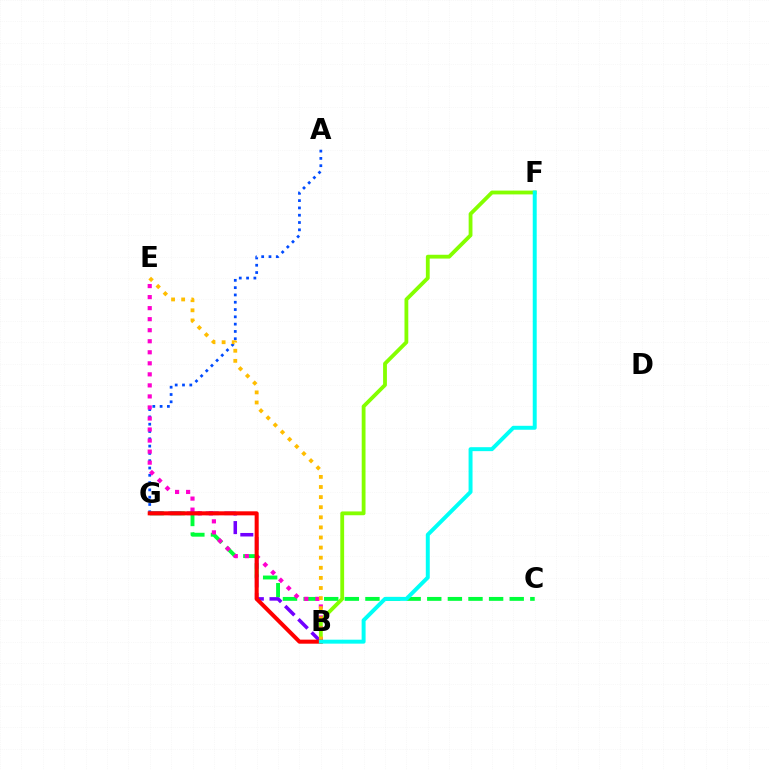{('B', 'F'): [{'color': '#84ff00', 'line_style': 'solid', 'thickness': 2.74}, {'color': '#00fff6', 'line_style': 'solid', 'thickness': 2.85}], ('A', 'G'): [{'color': '#004bff', 'line_style': 'dotted', 'thickness': 1.98}], ('C', 'G'): [{'color': '#00ff39', 'line_style': 'dashed', 'thickness': 2.8}], ('B', 'E'): [{'color': '#ff00cf', 'line_style': 'dotted', 'thickness': 3.0}, {'color': '#ffbd00', 'line_style': 'dotted', 'thickness': 2.74}], ('B', 'G'): [{'color': '#7200ff', 'line_style': 'dashed', 'thickness': 2.54}, {'color': '#ff0000', 'line_style': 'solid', 'thickness': 2.91}]}